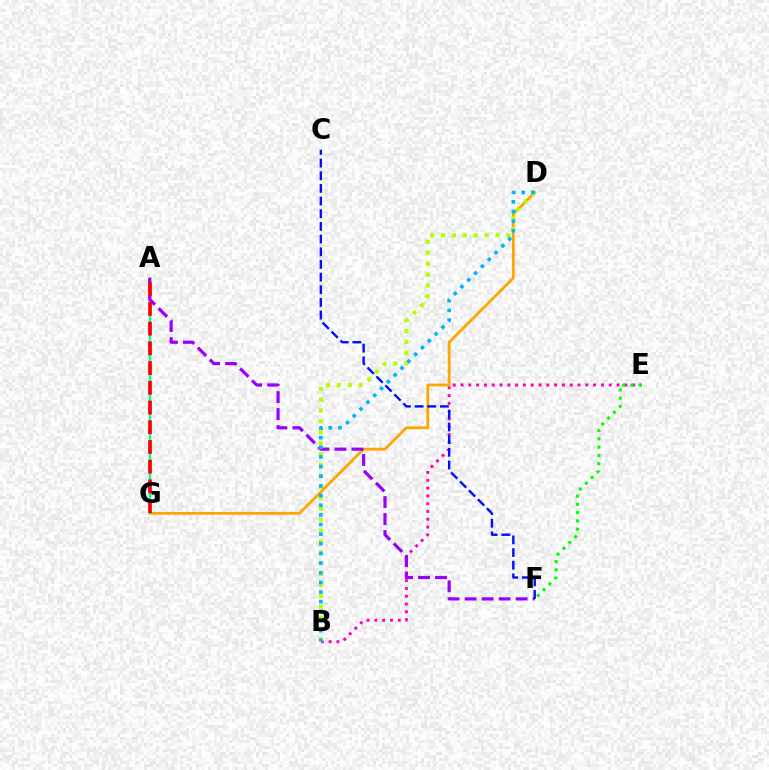{('B', 'E'): [{'color': '#ff00bd', 'line_style': 'dotted', 'thickness': 2.12}], ('D', 'G'): [{'color': '#ffa500', 'line_style': 'solid', 'thickness': 2.0}], ('A', 'G'): [{'color': '#00ff9d', 'line_style': 'solid', 'thickness': 1.71}, {'color': '#ff0000', 'line_style': 'dashed', 'thickness': 2.68}], ('B', 'D'): [{'color': '#b3ff00', 'line_style': 'dotted', 'thickness': 2.96}, {'color': '#00b5ff', 'line_style': 'dotted', 'thickness': 2.62}], ('A', 'F'): [{'color': '#9b00ff', 'line_style': 'dashed', 'thickness': 2.31}], ('E', 'F'): [{'color': '#08ff00', 'line_style': 'dotted', 'thickness': 2.24}], ('C', 'F'): [{'color': '#0010ff', 'line_style': 'dashed', 'thickness': 1.72}]}